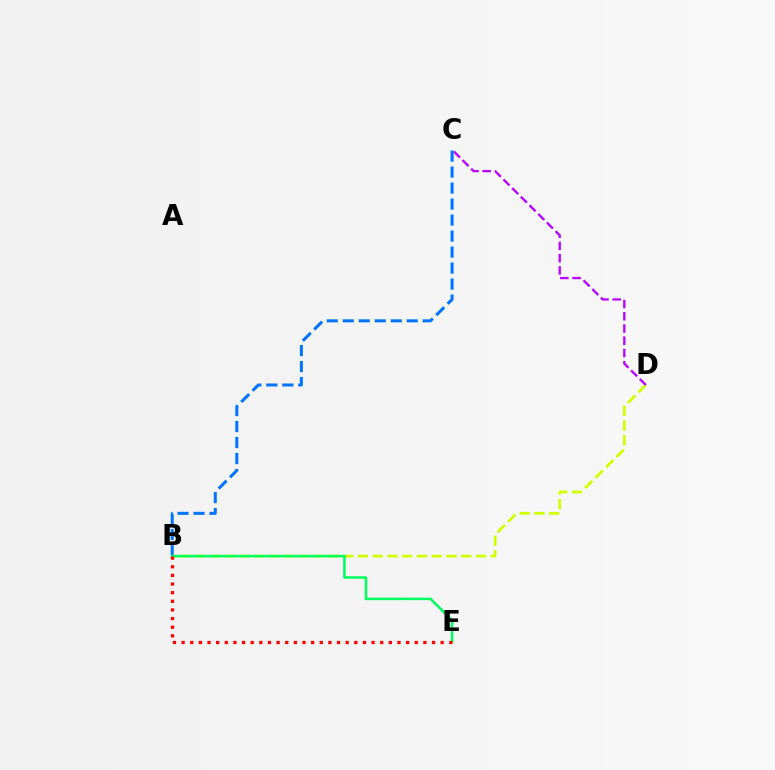{('B', 'D'): [{'color': '#d1ff00', 'line_style': 'dashed', 'thickness': 2.01}], ('B', 'C'): [{'color': '#0074ff', 'line_style': 'dashed', 'thickness': 2.17}], ('B', 'E'): [{'color': '#00ff5c', 'line_style': 'solid', 'thickness': 1.82}, {'color': '#ff0000', 'line_style': 'dotted', 'thickness': 2.35}], ('C', 'D'): [{'color': '#b900ff', 'line_style': 'dashed', 'thickness': 1.66}]}